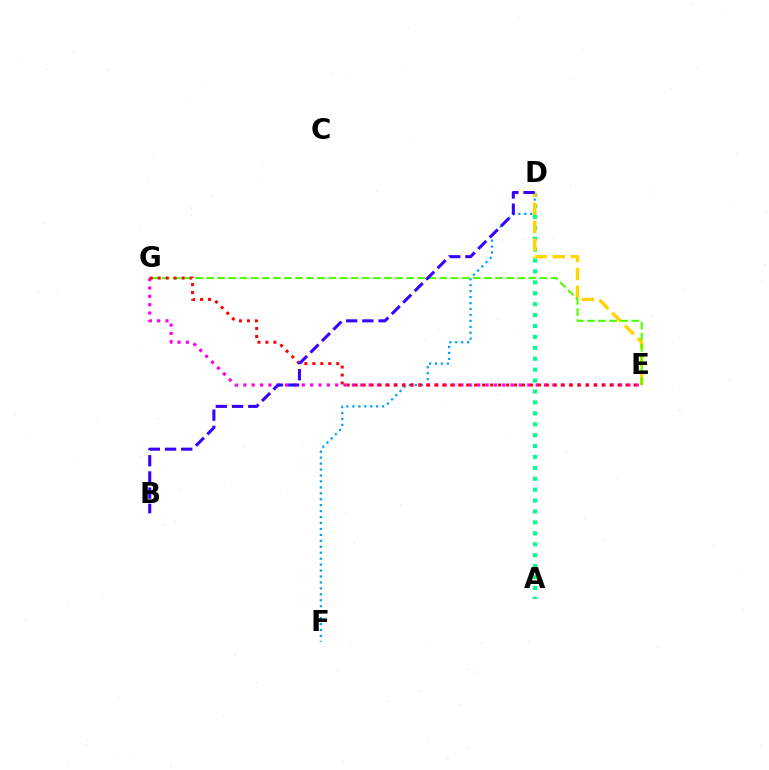{('D', 'F'): [{'color': '#009eff', 'line_style': 'dotted', 'thickness': 1.61}], ('A', 'D'): [{'color': '#00ff86', 'line_style': 'dotted', 'thickness': 2.96}], ('D', 'E'): [{'color': '#ffd500', 'line_style': 'dashed', 'thickness': 2.44}], ('E', 'G'): [{'color': '#4fff00', 'line_style': 'dashed', 'thickness': 1.51}, {'color': '#ff00ed', 'line_style': 'dotted', 'thickness': 2.27}, {'color': '#ff0000', 'line_style': 'dotted', 'thickness': 2.16}], ('B', 'D'): [{'color': '#3700ff', 'line_style': 'dashed', 'thickness': 2.2}]}